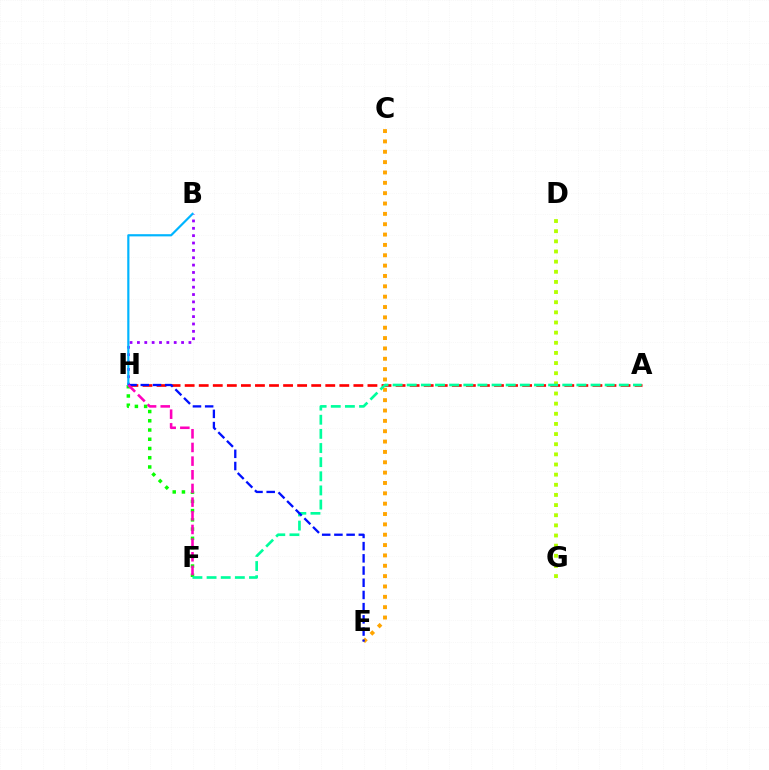{('D', 'G'): [{'color': '#b3ff00', 'line_style': 'dotted', 'thickness': 2.76}], ('A', 'H'): [{'color': '#ff0000', 'line_style': 'dashed', 'thickness': 1.91}], ('B', 'H'): [{'color': '#9b00ff', 'line_style': 'dotted', 'thickness': 2.0}, {'color': '#00b5ff', 'line_style': 'solid', 'thickness': 1.57}], ('F', 'H'): [{'color': '#08ff00', 'line_style': 'dotted', 'thickness': 2.51}, {'color': '#ff00bd', 'line_style': 'dashed', 'thickness': 1.86}], ('C', 'E'): [{'color': '#ffa500', 'line_style': 'dotted', 'thickness': 2.81}], ('A', 'F'): [{'color': '#00ff9d', 'line_style': 'dashed', 'thickness': 1.92}], ('E', 'H'): [{'color': '#0010ff', 'line_style': 'dashed', 'thickness': 1.66}]}